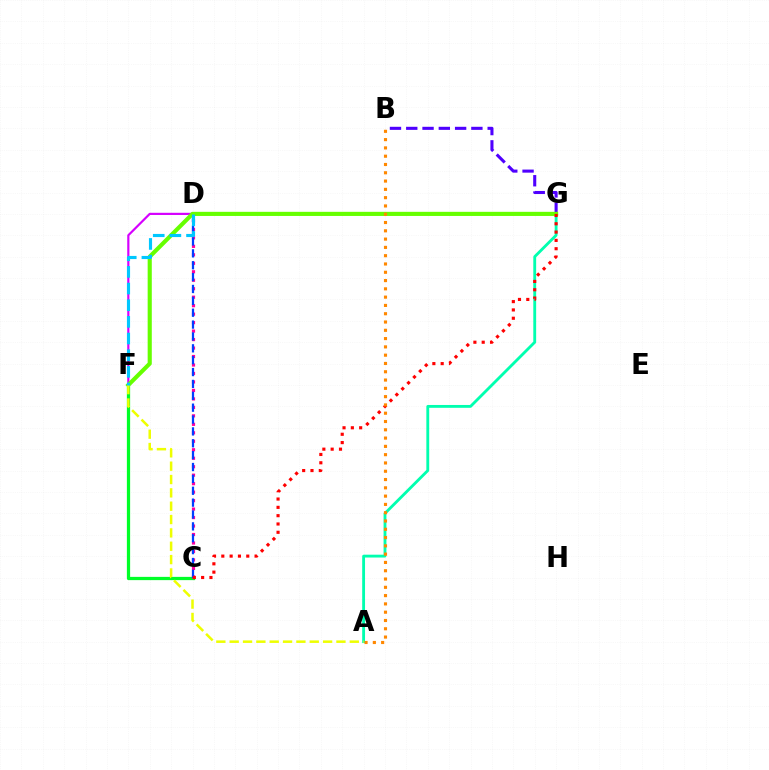{('B', 'G'): [{'color': '#4f00ff', 'line_style': 'dashed', 'thickness': 2.21}], ('C', 'F'): [{'color': '#00ff27', 'line_style': 'solid', 'thickness': 2.34}], ('D', 'F'): [{'color': '#d600ff', 'line_style': 'solid', 'thickness': 1.57}, {'color': '#00c7ff', 'line_style': 'dashed', 'thickness': 2.26}], ('A', 'G'): [{'color': '#00ffaf', 'line_style': 'solid', 'thickness': 2.05}], ('C', 'D'): [{'color': '#ff00a0', 'line_style': 'dotted', 'thickness': 2.3}, {'color': '#003fff', 'line_style': 'dashed', 'thickness': 1.61}], ('F', 'G'): [{'color': '#66ff00', 'line_style': 'solid', 'thickness': 2.97}], ('C', 'G'): [{'color': '#ff0000', 'line_style': 'dotted', 'thickness': 2.26}], ('A', 'F'): [{'color': '#eeff00', 'line_style': 'dashed', 'thickness': 1.81}], ('A', 'B'): [{'color': '#ff8800', 'line_style': 'dotted', 'thickness': 2.25}]}